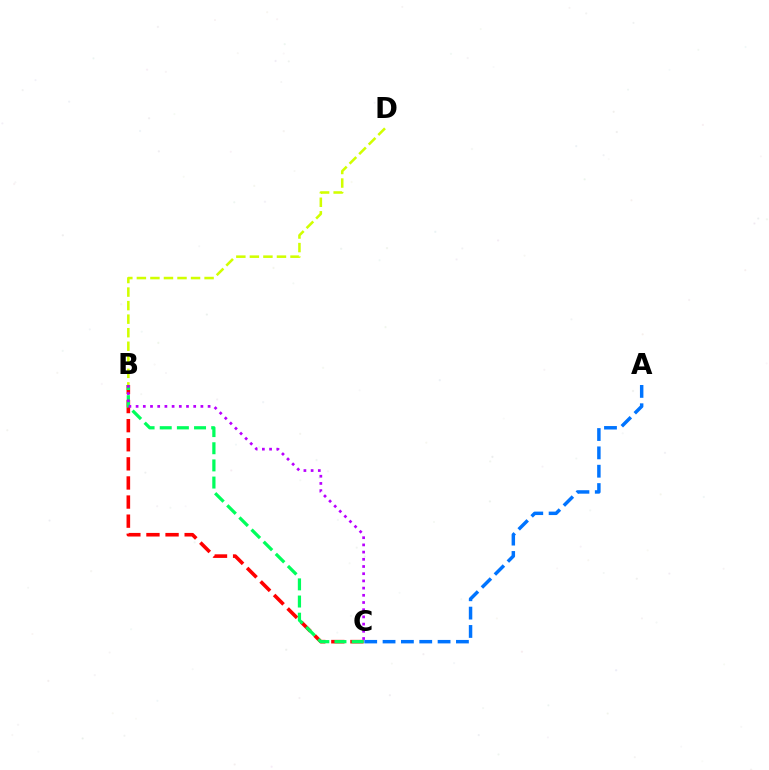{('B', 'C'): [{'color': '#ff0000', 'line_style': 'dashed', 'thickness': 2.59}, {'color': '#00ff5c', 'line_style': 'dashed', 'thickness': 2.33}, {'color': '#b900ff', 'line_style': 'dotted', 'thickness': 1.96}], ('A', 'C'): [{'color': '#0074ff', 'line_style': 'dashed', 'thickness': 2.49}], ('B', 'D'): [{'color': '#d1ff00', 'line_style': 'dashed', 'thickness': 1.84}]}